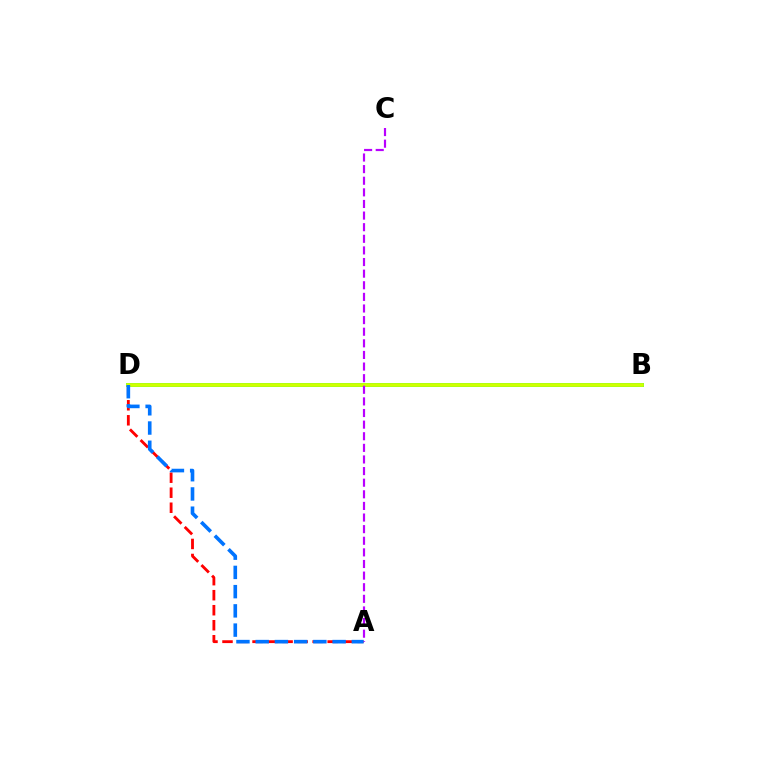{('B', 'D'): [{'color': '#00ff5c', 'line_style': 'solid', 'thickness': 2.85}, {'color': '#d1ff00', 'line_style': 'solid', 'thickness': 2.67}], ('A', 'D'): [{'color': '#ff0000', 'line_style': 'dashed', 'thickness': 2.04}, {'color': '#0074ff', 'line_style': 'dashed', 'thickness': 2.61}], ('A', 'C'): [{'color': '#b900ff', 'line_style': 'dashed', 'thickness': 1.58}]}